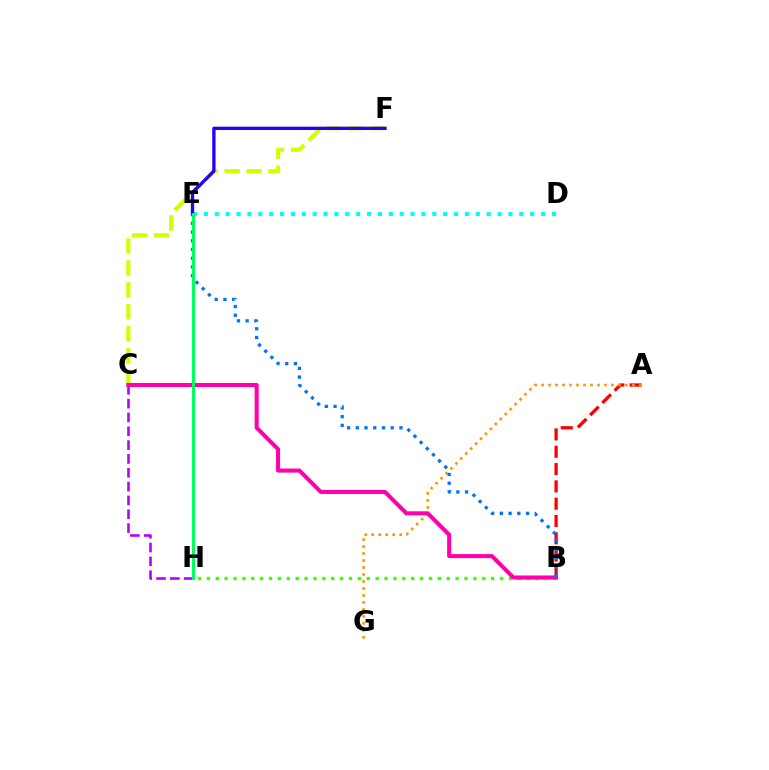{('C', 'F'): [{'color': '#d1ff00', 'line_style': 'dashed', 'thickness': 2.98}], ('A', 'B'): [{'color': '#ff0000', 'line_style': 'dashed', 'thickness': 2.35}], ('D', 'E'): [{'color': '#00fff6', 'line_style': 'dotted', 'thickness': 2.95}], ('A', 'G'): [{'color': '#ff9400', 'line_style': 'dotted', 'thickness': 1.9}], ('E', 'F'): [{'color': '#2500ff', 'line_style': 'solid', 'thickness': 2.39}], ('B', 'H'): [{'color': '#3dff00', 'line_style': 'dotted', 'thickness': 2.41}], ('C', 'H'): [{'color': '#b900ff', 'line_style': 'dashed', 'thickness': 1.88}], ('B', 'C'): [{'color': '#ff00ac', 'line_style': 'solid', 'thickness': 2.92}], ('B', 'E'): [{'color': '#0074ff', 'line_style': 'dotted', 'thickness': 2.37}], ('E', 'H'): [{'color': '#00ff5c', 'line_style': 'solid', 'thickness': 2.15}]}